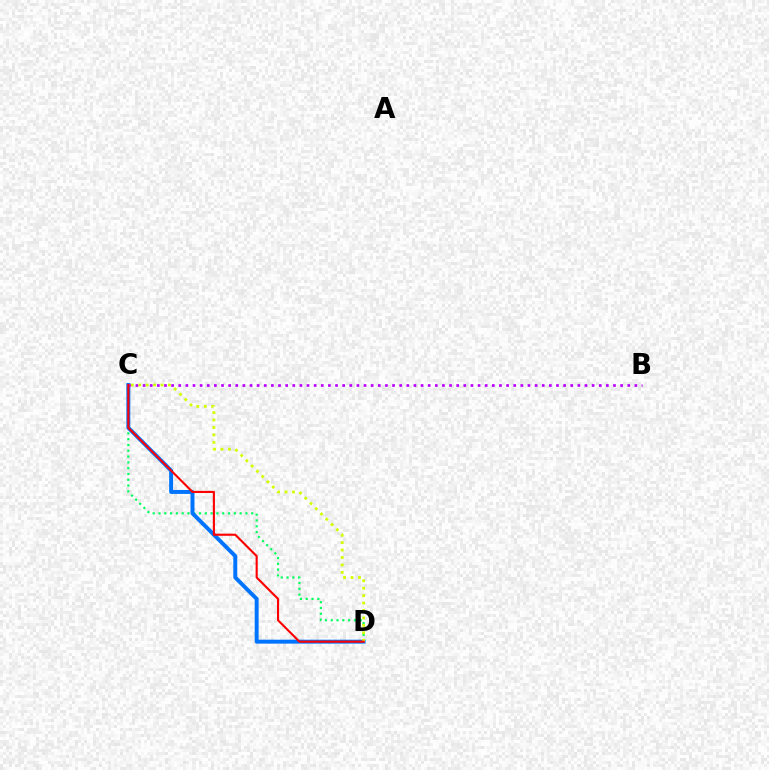{('C', 'D'): [{'color': '#00ff5c', 'line_style': 'dotted', 'thickness': 1.58}, {'color': '#0074ff', 'line_style': 'solid', 'thickness': 2.84}, {'color': '#d1ff00', 'line_style': 'dotted', 'thickness': 2.02}, {'color': '#ff0000', 'line_style': 'solid', 'thickness': 1.53}], ('B', 'C'): [{'color': '#b900ff', 'line_style': 'dotted', 'thickness': 1.94}]}